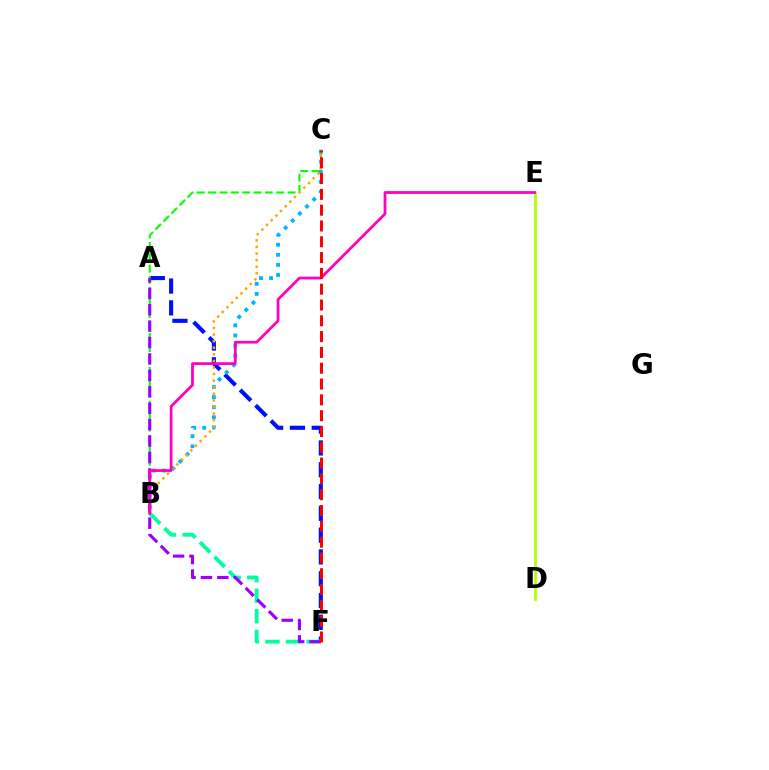{('A', 'F'): [{'color': '#0010ff', 'line_style': 'dashed', 'thickness': 2.96}, {'color': '#9b00ff', 'line_style': 'dashed', 'thickness': 2.23}], ('B', 'C'): [{'color': '#08ff00', 'line_style': 'dashed', 'thickness': 1.54}, {'color': '#00b5ff', 'line_style': 'dotted', 'thickness': 2.74}, {'color': '#ffa500', 'line_style': 'dotted', 'thickness': 1.79}], ('B', 'F'): [{'color': '#00ff9d', 'line_style': 'dashed', 'thickness': 2.8}], ('D', 'E'): [{'color': '#b3ff00', 'line_style': 'solid', 'thickness': 1.97}], ('B', 'E'): [{'color': '#ff00bd', 'line_style': 'solid', 'thickness': 1.98}], ('C', 'F'): [{'color': '#ff0000', 'line_style': 'dashed', 'thickness': 2.15}]}